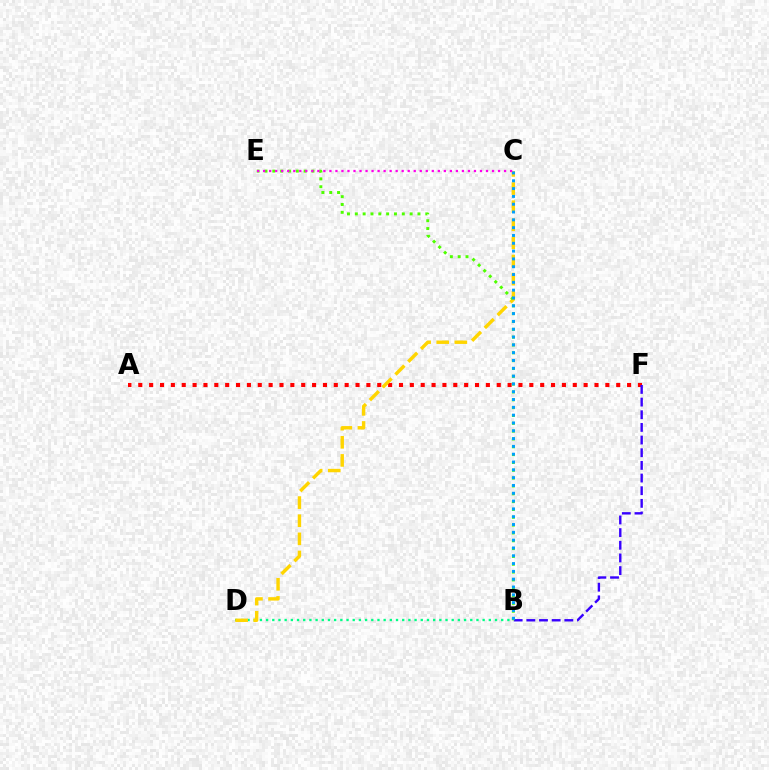{('A', 'F'): [{'color': '#ff0000', 'line_style': 'dotted', 'thickness': 2.95}], ('B', 'F'): [{'color': '#3700ff', 'line_style': 'dashed', 'thickness': 1.72}], ('B', 'D'): [{'color': '#00ff86', 'line_style': 'dotted', 'thickness': 1.68}], ('C', 'D'): [{'color': '#ffd500', 'line_style': 'dashed', 'thickness': 2.46}], ('B', 'E'): [{'color': '#4fff00', 'line_style': 'dotted', 'thickness': 2.13}], ('B', 'C'): [{'color': '#009eff', 'line_style': 'dotted', 'thickness': 2.12}], ('C', 'E'): [{'color': '#ff00ed', 'line_style': 'dotted', 'thickness': 1.64}]}